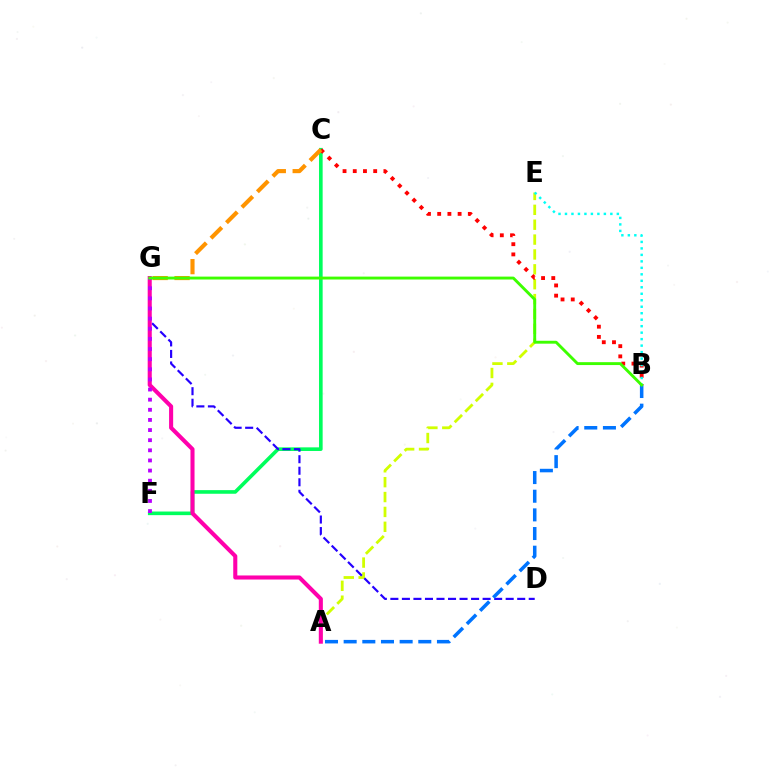{('A', 'E'): [{'color': '#d1ff00', 'line_style': 'dashed', 'thickness': 2.02}], ('C', 'F'): [{'color': '#00ff5c', 'line_style': 'solid', 'thickness': 2.61}], ('D', 'G'): [{'color': '#2500ff', 'line_style': 'dashed', 'thickness': 1.57}], ('B', 'C'): [{'color': '#ff0000', 'line_style': 'dotted', 'thickness': 2.78}], ('A', 'B'): [{'color': '#0074ff', 'line_style': 'dashed', 'thickness': 2.53}], ('B', 'E'): [{'color': '#00fff6', 'line_style': 'dotted', 'thickness': 1.76}], ('A', 'G'): [{'color': '#ff00ac', 'line_style': 'solid', 'thickness': 2.93}], ('C', 'G'): [{'color': '#ff9400', 'line_style': 'dashed', 'thickness': 2.97}], ('F', 'G'): [{'color': '#b900ff', 'line_style': 'dotted', 'thickness': 2.75}], ('B', 'G'): [{'color': '#3dff00', 'line_style': 'solid', 'thickness': 2.08}]}